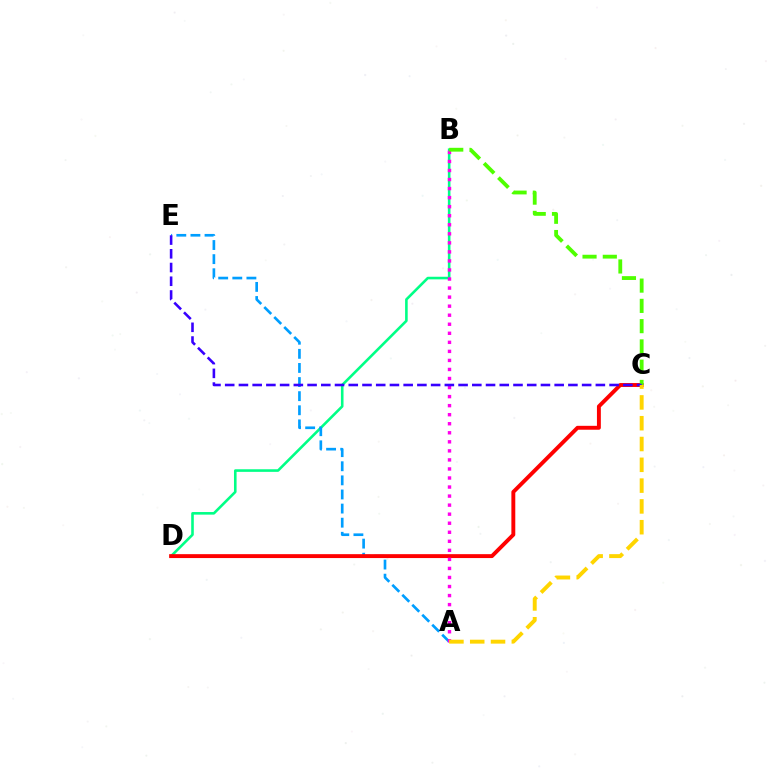{('B', 'D'): [{'color': '#00ff86', 'line_style': 'solid', 'thickness': 1.87}], ('A', 'E'): [{'color': '#009eff', 'line_style': 'dashed', 'thickness': 1.92}], ('C', 'D'): [{'color': '#ff0000', 'line_style': 'solid', 'thickness': 2.81}], ('A', 'B'): [{'color': '#ff00ed', 'line_style': 'dotted', 'thickness': 2.46}], ('B', 'C'): [{'color': '#4fff00', 'line_style': 'dashed', 'thickness': 2.75}], ('C', 'E'): [{'color': '#3700ff', 'line_style': 'dashed', 'thickness': 1.86}], ('A', 'C'): [{'color': '#ffd500', 'line_style': 'dashed', 'thickness': 2.83}]}